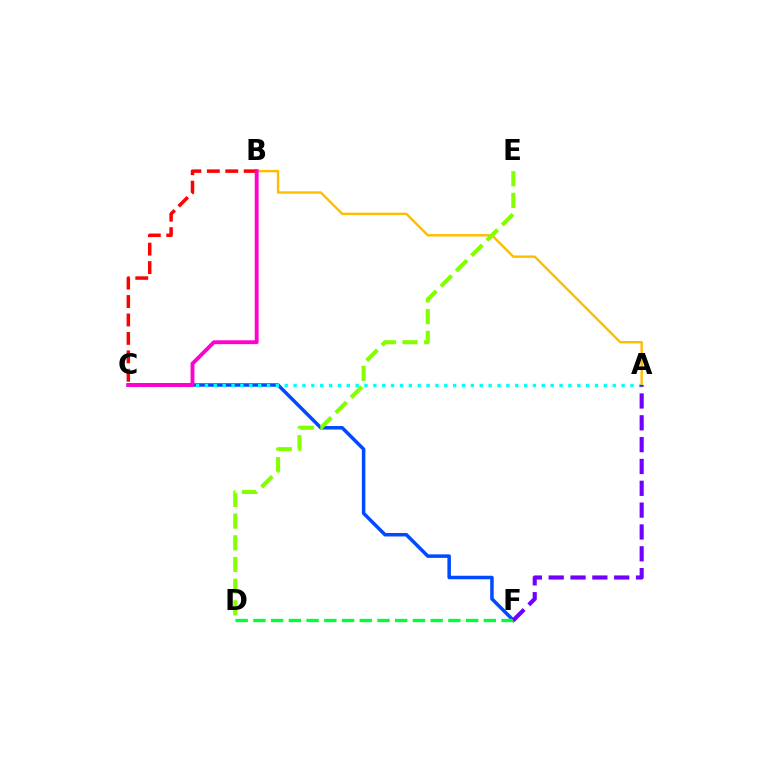{('C', 'F'): [{'color': '#004bff', 'line_style': 'solid', 'thickness': 2.53}], ('A', 'C'): [{'color': '#00fff6', 'line_style': 'dotted', 'thickness': 2.41}], ('D', 'F'): [{'color': '#00ff39', 'line_style': 'dashed', 'thickness': 2.41}], ('A', 'B'): [{'color': '#ffbd00', 'line_style': 'solid', 'thickness': 1.72}], ('B', 'C'): [{'color': '#ff0000', 'line_style': 'dashed', 'thickness': 2.51}, {'color': '#ff00cf', 'line_style': 'solid', 'thickness': 2.78}], ('D', 'E'): [{'color': '#84ff00', 'line_style': 'dashed', 'thickness': 2.94}], ('A', 'F'): [{'color': '#7200ff', 'line_style': 'dashed', 'thickness': 2.97}]}